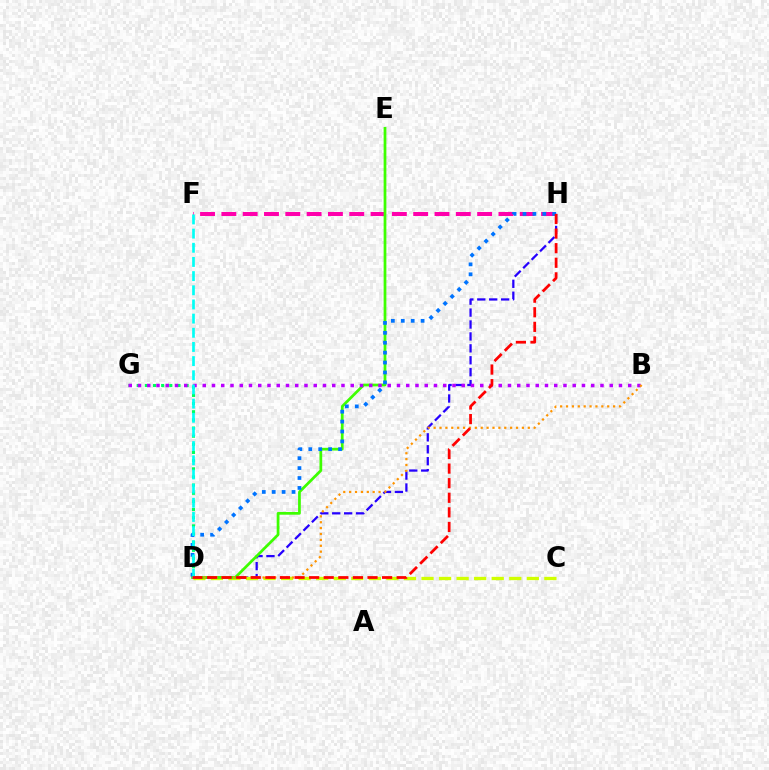{('D', 'G'): [{'color': '#00ff5c', 'line_style': 'dotted', 'thickness': 2.22}], ('D', 'H'): [{'color': '#2500ff', 'line_style': 'dashed', 'thickness': 1.62}, {'color': '#0074ff', 'line_style': 'dotted', 'thickness': 2.69}, {'color': '#ff0000', 'line_style': 'dashed', 'thickness': 1.98}], ('C', 'D'): [{'color': '#d1ff00', 'line_style': 'dashed', 'thickness': 2.38}], ('F', 'H'): [{'color': '#ff00ac', 'line_style': 'dashed', 'thickness': 2.9}], ('D', 'E'): [{'color': '#3dff00', 'line_style': 'solid', 'thickness': 1.97}], ('B', 'G'): [{'color': '#b900ff', 'line_style': 'dotted', 'thickness': 2.51}], ('B', 'D'): [{'color': '#ff9400', 'line_style': 'dotted', 'thickness': 1.6}], ('D', 'F'): [{'color': '#00fff6', 'line_style': 'dashed', 'thickness': 1.92}]}